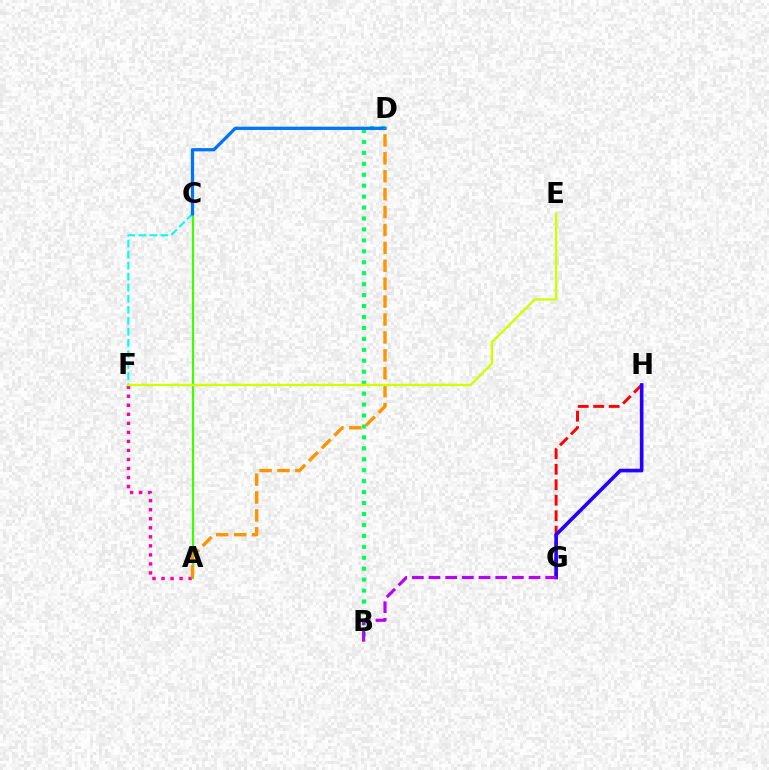{('C', 'F'): [{'color': '#00fff6', 'line_style': 'dashed', 'thickness': 1.5}], ('G', 'H'): [{'color': '#ff0000', 'line_style': 'dashed', 'thickness': 2.1}, {'color': '#2500ff', 'line_style': 'solid', 'thickness': 2.62}], ('A', 'F'): [{'color': '#ff00ac', 'line_style': 'dotted', 'thickness': 2.45}], ('A', 'C'): [{'color': '#3dff00', 'line_style': 'solid', 'thickness': 1.56}], ('B', 'D'): [{'color': '#00ff5c', 'line_style': 'dotted', 'thickness': 2.97}], ('C', 'D'): [{'color': '#0074ff', 'line_style': 'solid', 'thickness': 2.35}], ('A', 'D'): [{'color': '#ff9400', 'line_style': 'dashed', 'thickness': 2.43}], ('B', 'G'): [{'color': '#b900ff', 'line_style': 'dashed', 'thickness': 2.26}], ('E', 'F'): [{'color': '#d1ff00', 'line_style': 'solid', 'thickness': 1.71}]}